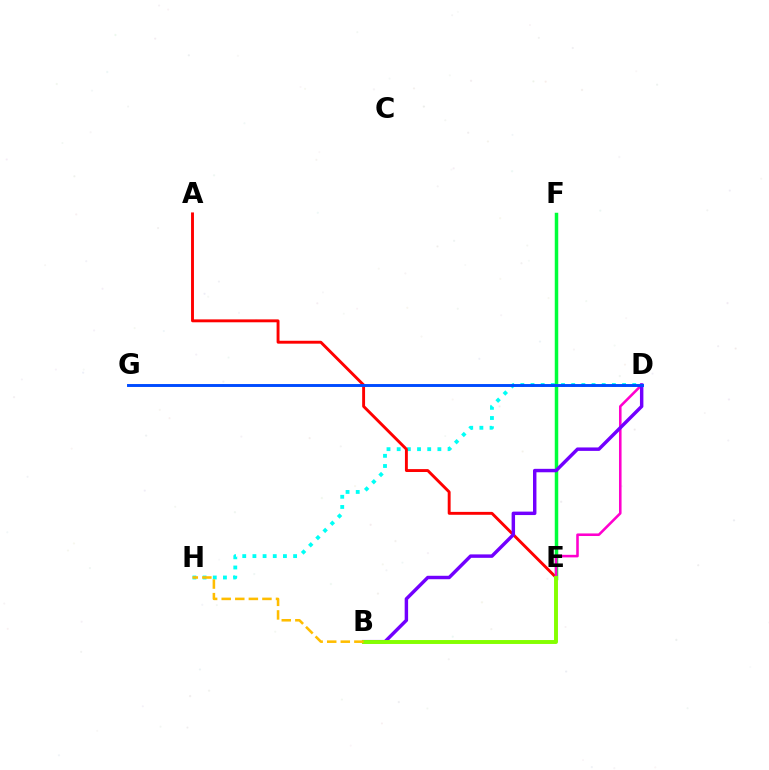{('D', 'H'): [{'color': '#00fff6', 'line_style': 'dotted', 'thickness': 2.76}], ('A', 'E'): [{'color': '#ff0000', 'line_style': 'solid', 'thickness': 2.09}], ('E', 'F'): [{'color': '#00ff39', 'line_style': 'solid', 'thickness': 2.51}], ('D', 'E'): [{'color': '#ff00cf', 'line_style': 'solid', 'thickness': 1.85}], ('B', 'D'): [{'color': '#7200ff', 'line_style': 'solid', 'thickness': 2.48}], ('B', 'E'): [{'color': '#84ff00', 'line_style': 'solid', 'thickness': 2.82}], ('B', 'H'): [{'color': '#ffbd00', 'line_style': 'dashed', 'thickness': 1.84}], ('D', 'G'): [{'color': '#004bff', 'line_style': 'solid', 'thickness': 2.1}]}